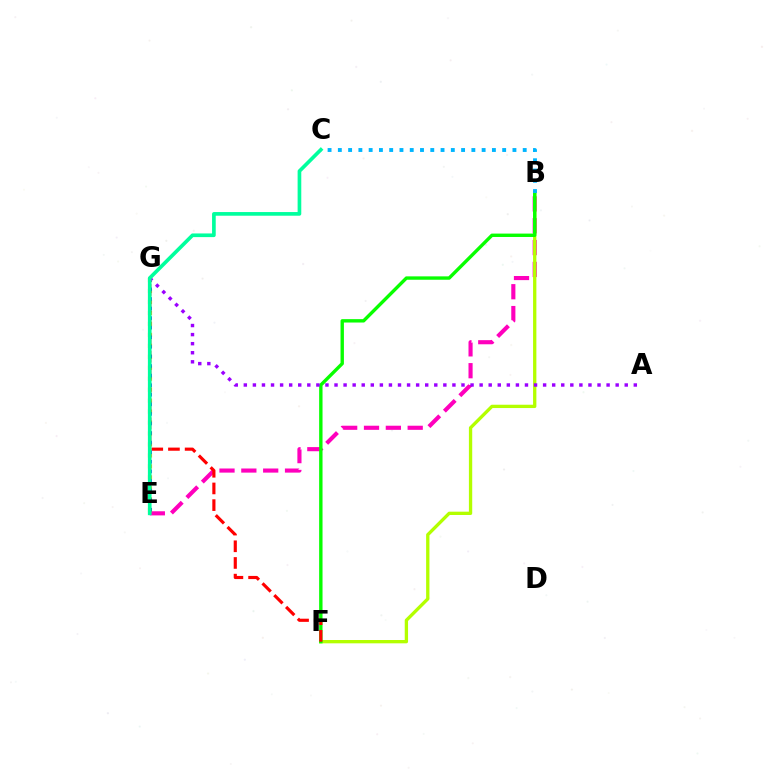{('B', 'E'): [{'color': '#ff00bd', 'line_style': 'dashed', 'thickness': 2.97}], ('B', 'F'): [{'color': '#b3ff00', 'line_style': 'solid', 'thickness': 2.39}, {'color': '#08ff00', 'line_style': 'solid', 'thickness': 2.44}], ('E', 'G'): [{'color': '#ffa500', 'line_style': 'dotted', 'thickness': 2.98}, {'color': '#0010ff', 'line_style': 'dotted', 'thickness': 2.6}], ('F', 'G'): [{'color': '#ff0000', 'line_style': 'dashed', 'thickness': 2.27}], ('A', 'G'): [{'color': '#9b00ff', 'line_style': 'dotted', 'thickness': 2.46}], ('B', 'C'): [{'color': '#00b5ff', 'line_style': 'dotted', 'thickness': 2.79}], ('C', 'E'): [{'color': '#00ff9d', 'line_style': 'solid', 'thickness': 2.64}]}